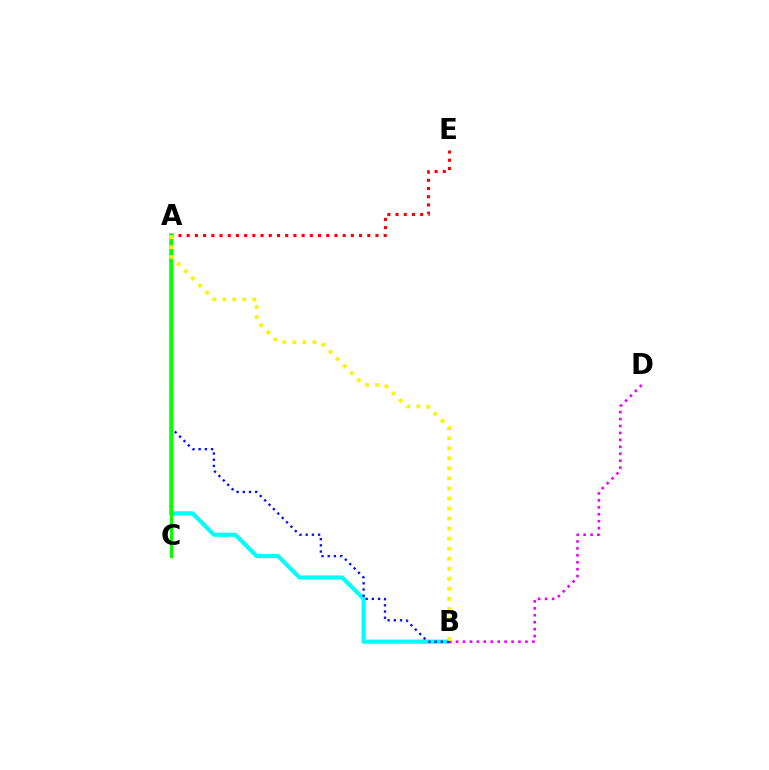{('A', 'B'): [{'color': '#00fff6', 'line_style': 'solid', 'thickness': 2.97}, {'color': '#0010ff', 'line_style': 'dotted', 'thickness': 1.68}, {'color': '#fcf500', 'line_style': 'dotted', 'thickness': 2.73}], ('B', 'D'): [{'color': '#ee00ff', 'line_style': 'dotted', 'thickness': 1.88}], ('A', 'E'): [{'color': '#ff0000', 'line_style': 'dotted', 'thickness': 2.23}], ('A', 'C'): [{'color': '#08ff00', 'line_style': 'solid', 'thickness': 2.35}]}